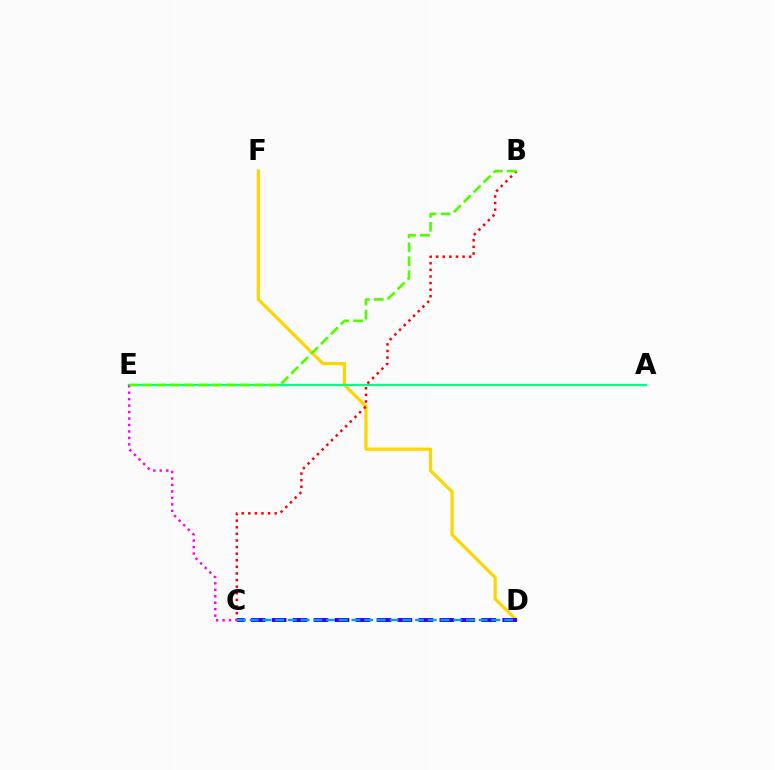{('D', 'F'): [{'color': '#ffd500', 'line_style': 'solid', 'thickness': 2.32}], ('A', 'E'): [{'color': '#00ff86', 'line_style': 'solid', 'thickness': 1.63}], ('C', 'D'): [{'color': '#3700ff', 'line_style': 'dashed', 'thickness': 2.85}, {'color': '#009eff', 'line_style': 'dashed', 'thickness': 1.73}], ('B', 'C'): [{'color': '#ff0000', 'line_style': 'dotted', 'thickness': 1.79}], ('C', 'E'): [{'color': '#ff00ed', 'line_style': 'dotted', 'thickness': 1.76}], ('B', 'E'): [{'color': '#4fff00', 'line_style': 'dashed', 'thickness': 1.9}]}